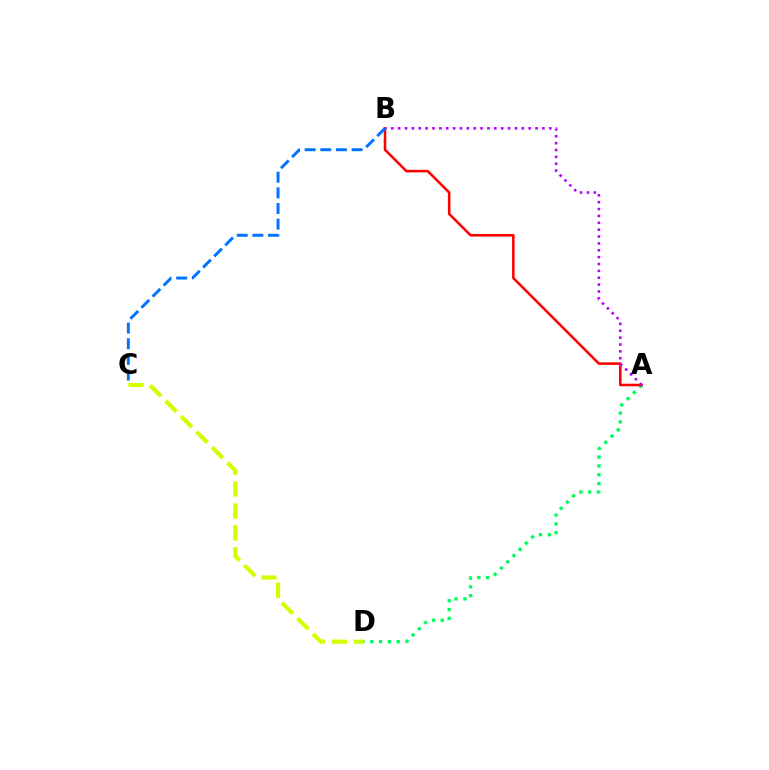{('C', 'D'): [{'color': '#d1ff00', 'line_style': 'dashed', 'thickness': 2.97}], ('A', 'D'): [{'color': '#00ff5c', 'line_style': 'dotted', 'thickness': 2.4}], ('A', 'B'): [{'color': '#ff0000', 'line_style': 'solid', 'thickness': 1.83}, {'color': '#b900ff', 'line_style': 'dotted', 'thickness': 1.87}], ('B', 'C'): [{'color': '#0074ff', 'line_style': 'dashed', 'thickness': 2.13}]}